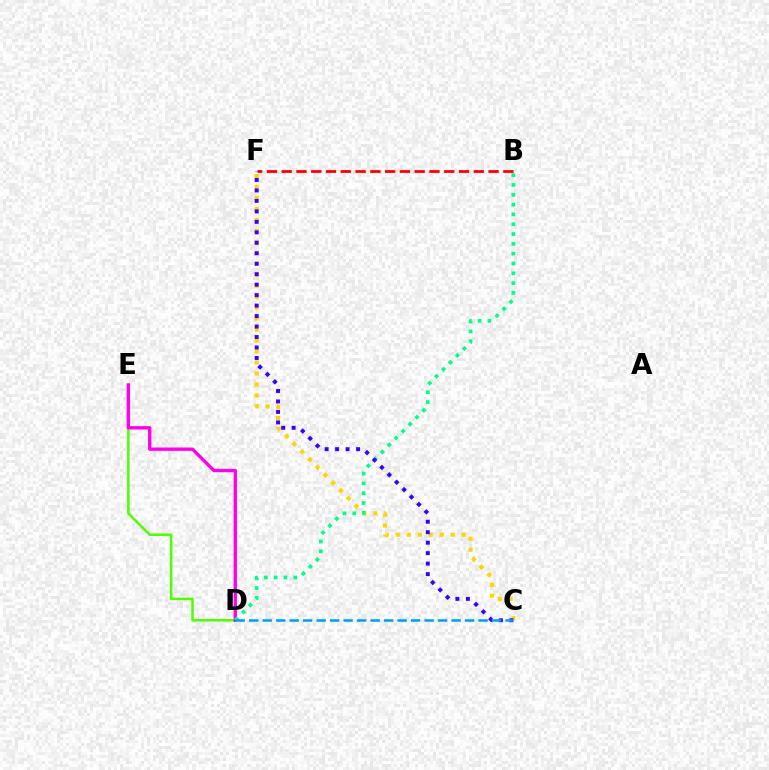{('D', 'E'): [{'color': '#4fff00', 'line_style': 'solid', 'thickness': 1.8}, {'color': '#ff00ed', 'line_style': 'solid', 'thickness': 2.41}], ('C', 'F'): [{'color': '#ffd500', 'line_style': 'dotted', 'thickness': 2.98}, {'color': '#3700ff', 'line_style': 'dotted', 'thickness': 2.84}], ('B', 'F'): [{'color': '#ff0000', 'line_style': 'dashed', 'thickness': 2.01}], ('B', 'D'): [{'color': '#00ff86', 'line_style': 'dotted', 'thickness': 2.67}], ('C', 'D'): [{'color': '#009eff', 'line_style': 'dashed', 'thickness': 1.83}]}